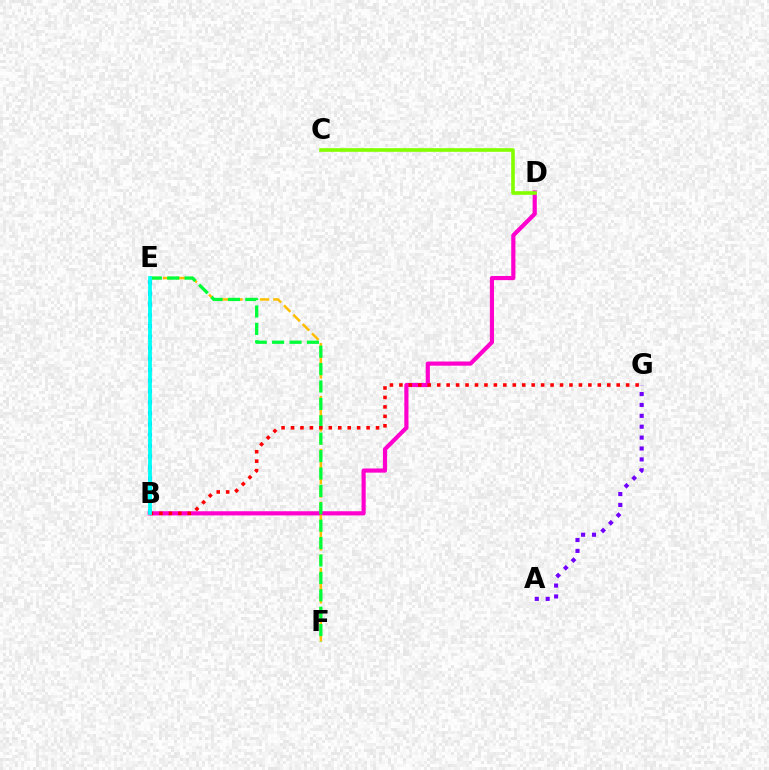{('B', 'D'): [{'color': '#ff00cf', 'line_style': 'solid', 'thickness': 3.0}], ('E', 'F'): [{'color': '#ffbd00', 'line_style': 'dashed', 'thickness': 1.8}, {'color': '#00ff39', 'line_style': 'dashed', 'thickness': 2.36}], ('A', 'G'): [{'color': '#7200ff', 'line_style': 'dotted', 'thickness': 2.96}], ('C', 'D'): [{'color': '#84ff00', 'line_style': 'solid', 'thickness': 2.61}], ('B', 'G'): [{'color': '#ff0000', 'line_style': 'dotted', 'thickness': 2.57}], ('B', 'E'): [{'color': '#004bff', 'line_style': 'dotted', 'thickness': 2.95}, {'color': '#00fff6', 'line_style': 'solid', 'thickness': 2.73}]}